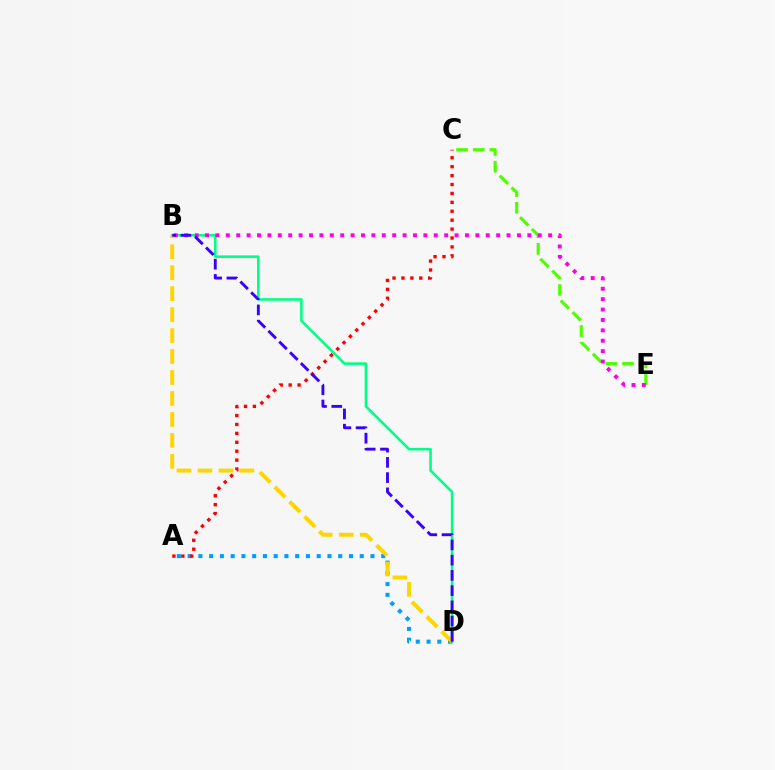{('C', 'E'): [{'color': '#4fff00', 'line_style': 'dashed', 'thickness': 2.27}], ('B', 'D'): [{'color': '#00ff86', 'line_style': 'solid', 'thickness': 1.85}, {'color': '#ffd500', 'line_style': 'dashed', 'thickness': 2.85}, {'color': '#3700ff', 'line_style': 'dashed', 'thickness': 2.07}], ('B', 'E'): [{'color': '#ff00ed', 'line_style': 'dotted', 'thickness': 2.82}], ('A', 'D'): [{'color': '#009eff', 'line_style': 'dotted', 'thickness': 2.92}], ('A', 'C'): [{'color': '#ff0000', 'line_style': 'dotted', 'thickness': 2.42}]}